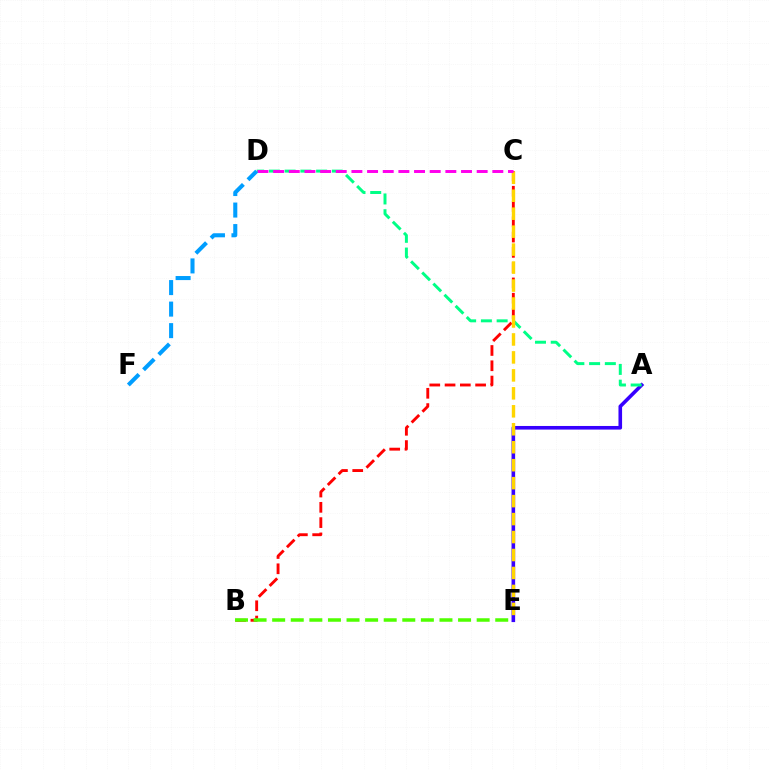{('B', 'C'): [{'color': '#ff0000', 'line_style': 'dashed', 'thickness': 2.08}], ('B', 'E'): [{'color': '#4fff00', 'line_style': 'dashed', 'thickness': 2.53}], ('A', 'E'): [{'color': '#3700ff', 'line_style': 'solid', 'thickness': 2.6}], ('A', 'D'): [{'color': '#00ff86', 'line_style': 'dashed', 'thickness': 2.14}], ('C', 'E'): [{'color': '#ffd500', 'line_style': 'dashed', 'thickness': 2.44}], ('C', 'D'): [{'color': '#ff00ed', 'line_style': 'dashed', 'thickness': 2.13}], ('D', 'F'): [{'color': '#009eff', 'line_style': 'dashed', 'thickness': 2.92}]}